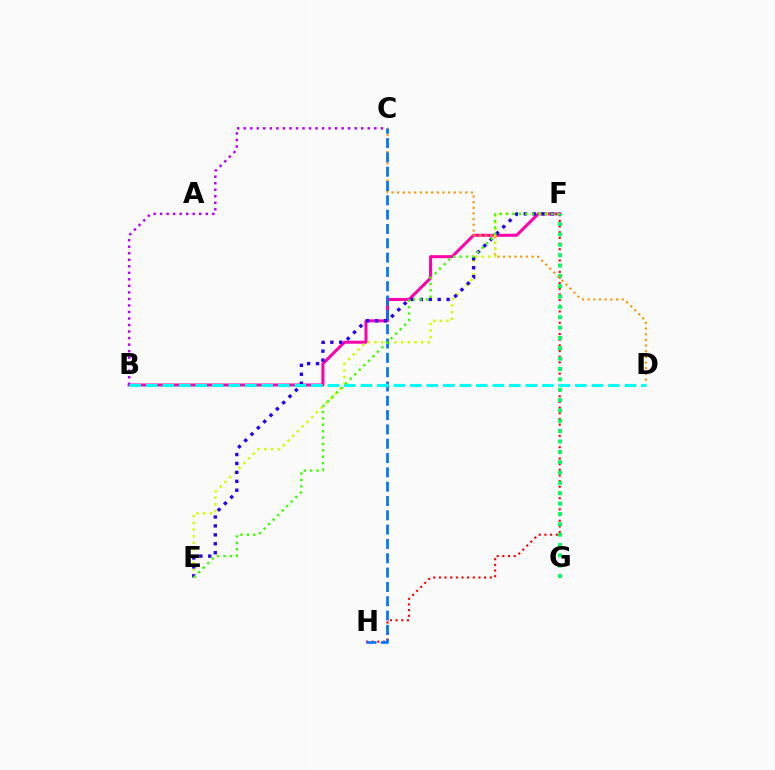{('B', 'F'): [{'color': '#ff00ac', 'line_style': 'solid', 'thickness': 2.17}], ('F', 'H'): [{'color': '#ff0000', 'line_style': 'dotted', 'thickness': 1.54}], ('F', 'G'): [{'color': '#00ff5c', 'line_style': 'dotted', 'thickness': 2.81}], ('B', 'C'): [{'color': '#b900ff', 'line_style': 'dotted', 'thickness': 1.77}], ('C', 'D'): [{'color': '#ff9400', 'line_style': 'dotted', 'thickness': 1.54}], ('E', 'F'): [{'color': '#d1ff00', 'line_style': 'dotted', 'thickness': 1.81}, {'color': '#2500ff', 'line_style': 'dotted', 'thickness': 2.43}, {'color': '#3dff00', 'line_style': 'dotted', 'thickness': 1.74}], ('C', 'H'): [{'color': '#0074ff', 'line_style': 'dashed', 'thickness': 1.95}], ('B', 'D'): [{'color': '#00fff6', 'line_style': 'dashed', 'thickness': 2.24}]}